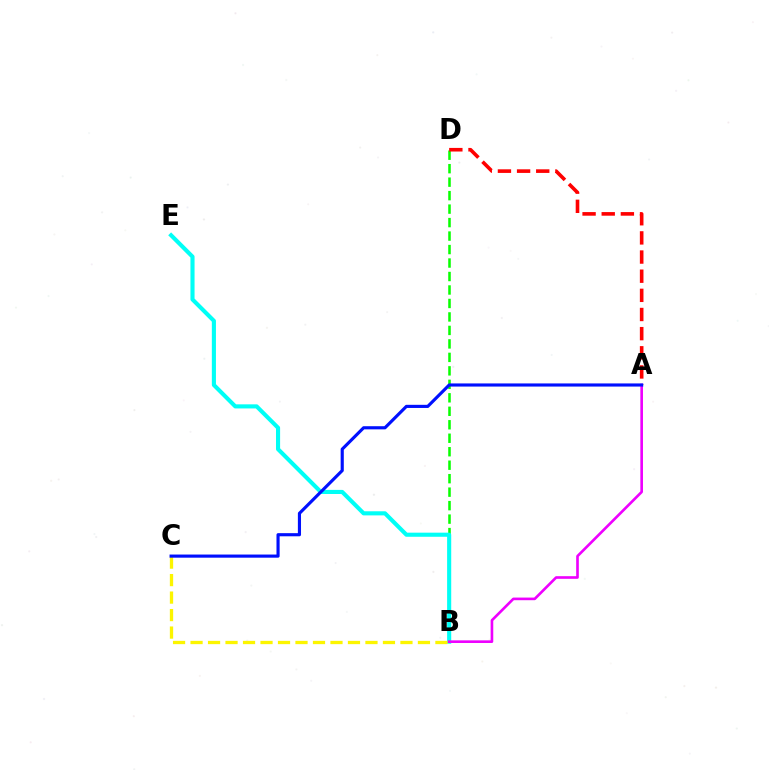{('B', 'D'): [{'color': '#08ff00', 'line_style': 'dashed', 'thickness': 1.83}], ('B', 'E'): [{'color': '#00fff6', 'line_style': 'solid', 'thickness': 2.96}], ('A', 'D'): [{'color': '#ff0000', 'line_style': 'dashed', 'thickness': 2.6}], ('B', 'C'): [{'color': '#fcf500', 'line_style': 'dashed', 'thickness': 2.38}], ('A', 'B'): [{'color': '#ee00ff', 'line_style': 'solid', 'thickness': 1.9}], ('A', 'C'): [{'color': '#0010ff', 'line_style': 'solid', 'thickness': 2.26}]}